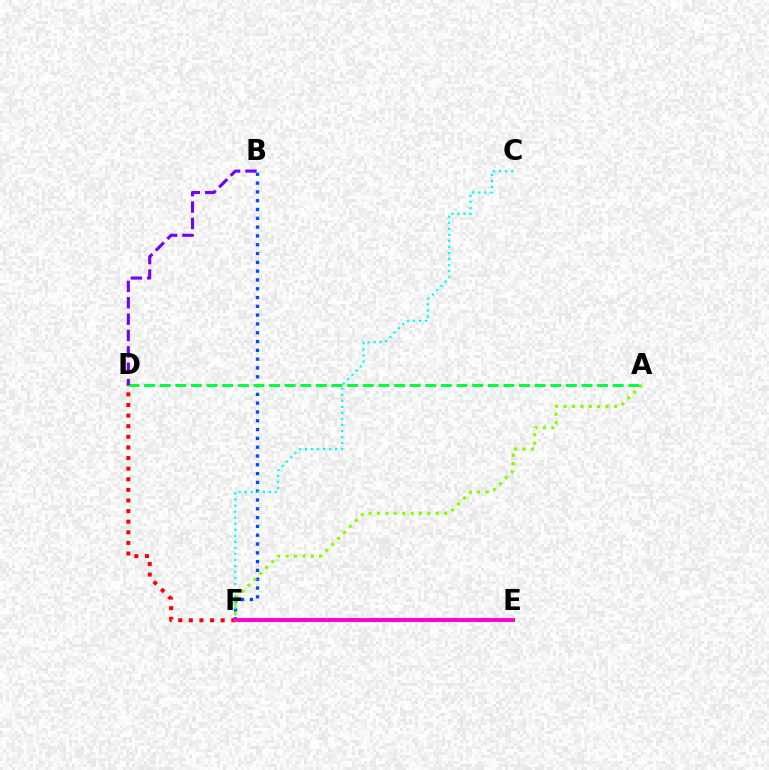{('E', 'F'): [{'color': '#ffbd00', 'line_style': 'solid', 'thickness': 2.25}, {'color': '#ff00cf', 'line_style': 'solid', 'thickness': 2.82}], ('B', 'F'): [{'color': '#004bff', 'line_style': 'dotted', 'thickness': 2.39}], ('C', 'F'): [{'color': '#00fff6', 'line_style': 'dotted', 'thickness': 1.64}], ('D', 'F'): [{'color': '#ff0000', 'line_style': 'dotted', 'thickness': 2.88}], ('A', 'F'): [{'color': '#84ff00', 'line_style': 'dotted', 'thickness': 2.28}], ('A', 'D'): [{'color': '#00ff39', 'line_style': 'dashed', 'thickness': 2.12}], ('B', 'D'): [{'color': '#7200ff', 'line_style': 'dashed', 'thickness': 2.22}]}